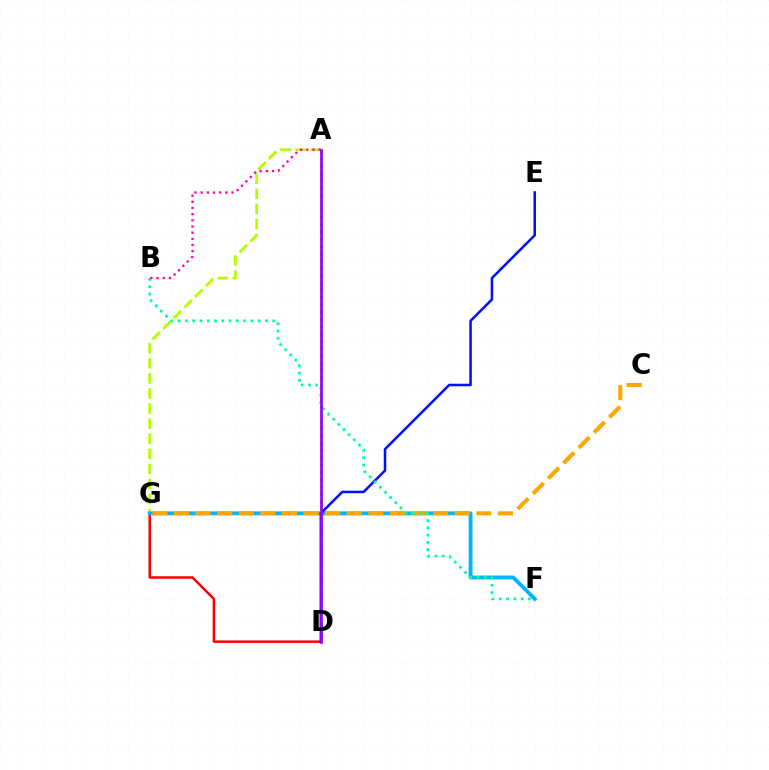{('A', 'G'): [{'color': '#b3ff00', 'line_style': 'dashed', 'thickness': 2.05}], ('D', 'G'): [{'color': '#ff0000', 'line_style': 'solid', 'thickness': 1.81}], ('A', 'D'): [{'color': '#08ff00', 'line_style': 'dotted', 'thickness': 1.98}, {'color': '#9b00ff', 'line_style': 'solid', 'thickness': 1.96}], ('F', 'G'): [{'color': '#00b5ff', 'line_style': 'solid', 'thickness': 2.77}], ('D', 'E'): [{'color': '#0010ff', 'line_style': 'solid', 'thickness': 1.83}], ('C', 'G'): [{'color': '#ffa500', 'line_style': 'dashed', 'thickness': 2.93}], ('B', 'F'): [{'color': '#00ff9d', 'line_style': 'dotted', 'thickness': 1.98}], ('A', 'B'): [{'color': '#ff00bd', 'line_style': 'dotted', 'thickness': 1.68}]}